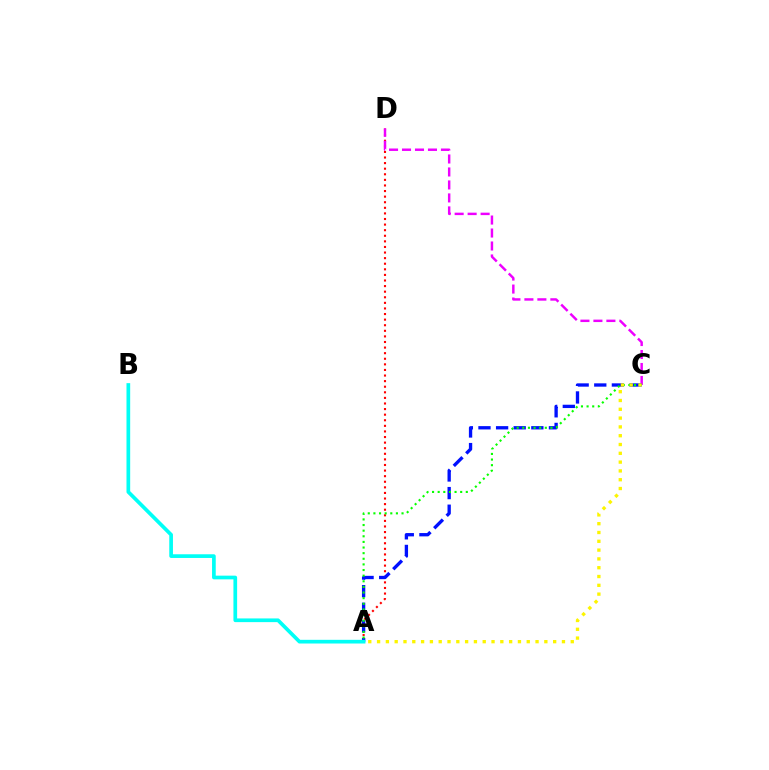{('A', 'D'): [{'color': '#ff0000', 'line_style': 'dotted', 'thickness': 1.52}], ('C', 'D'): [{'color': '#ee00ff', 'line_style': 'dashed', 'thickness': 1.76}], ('A', 'C'): [{'color': '#0010ff', 'line_style': 'dashed', 'thickness': 2.39}, {'color': '#08ff00', 'line_style': 'dotted', 'thickness': 1.53}, {'color': '#fcf500', 'line_style': 'dotted', 'thickness': 2.39}], ('A', 'B'): [{'color': '#00fff6', 'line_style': 'solid', 'thickness': 2.66}]}